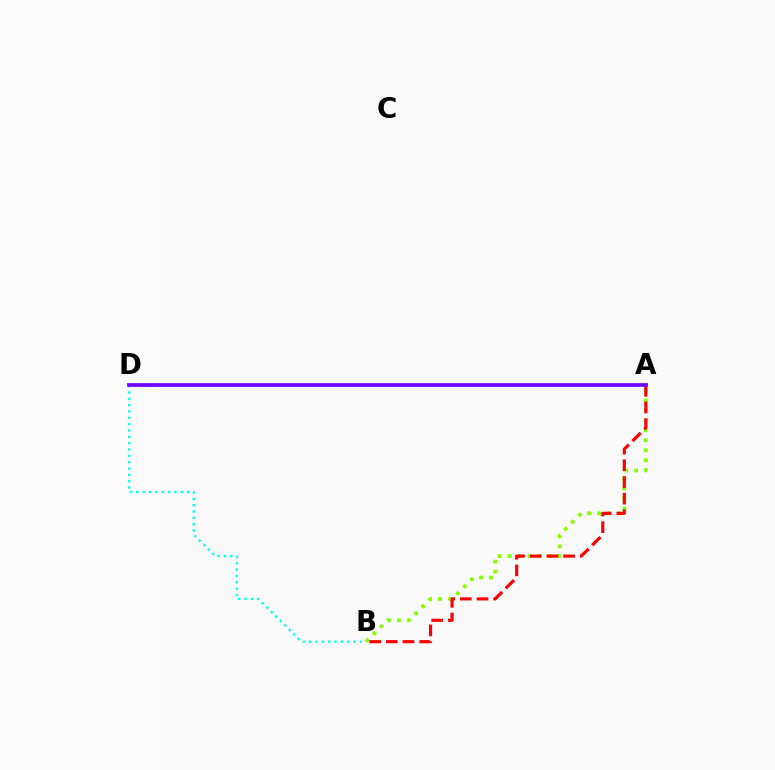{('B', 'D'): [{'color': '#00fff6', 'line_style': 'dotted', 'thickness': 1.72}], ('A', 'B'): [{'color': '#84ff00', 'line_style': 'dotted', 'thickness': 2.71}, {'color': '#ff0000', 'line_style': 'dashed', 'thickness': 2.27}], ('A', 'D'): [{'color': '#7200ff', 'line_style': 'solid', 'thickness': 2.67}]}